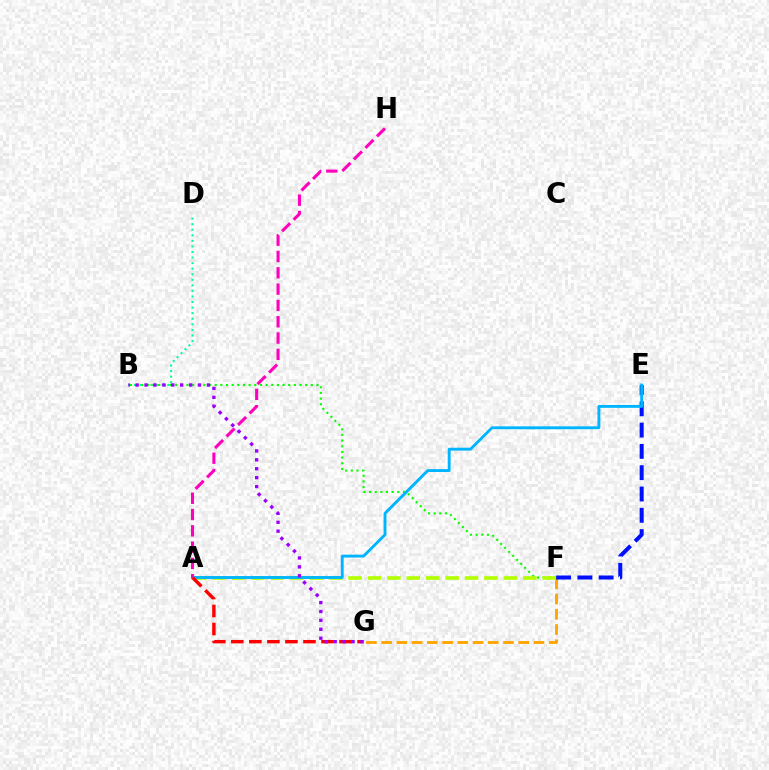{('F', 'G'): [{'color': '#ffa500', 'line_style': 'dashed', 'thickness': 2.07}], ('B', 'D'): [{'color': '#00ff9d', 'line_style': 'dotted', 'thickness': 1.51}], ('E', 'F'): [{'color': '#0010ff', 'line_style': 'dashed', 'thickness': 2.89}], ('B', 'F'): [{'color': '#08ff00', 'line_style': 'dotted', 'thickness': 1.54}], ('A', 'F'): [{'color': '#b3ff00', 'line_style': 'dashed', 'thickness': 2.64}], ('A', 'E'): [{'color': '#00b5ff', 'line_style': 'solid', 'thickness': 2.08}], ('A', 'G'): [{'color': '#ff0000', 'line_style': 'dashed', 'thickness': 2.45}], ('B', 'G'): [{'color': '#9b00ff', 'line_style': 'dotted', 'thickness': 2.42}], ('A', 'H'): [{'color': '#ff00bd', 'line_style': 'dashed', 'thickness': 2.21}]}